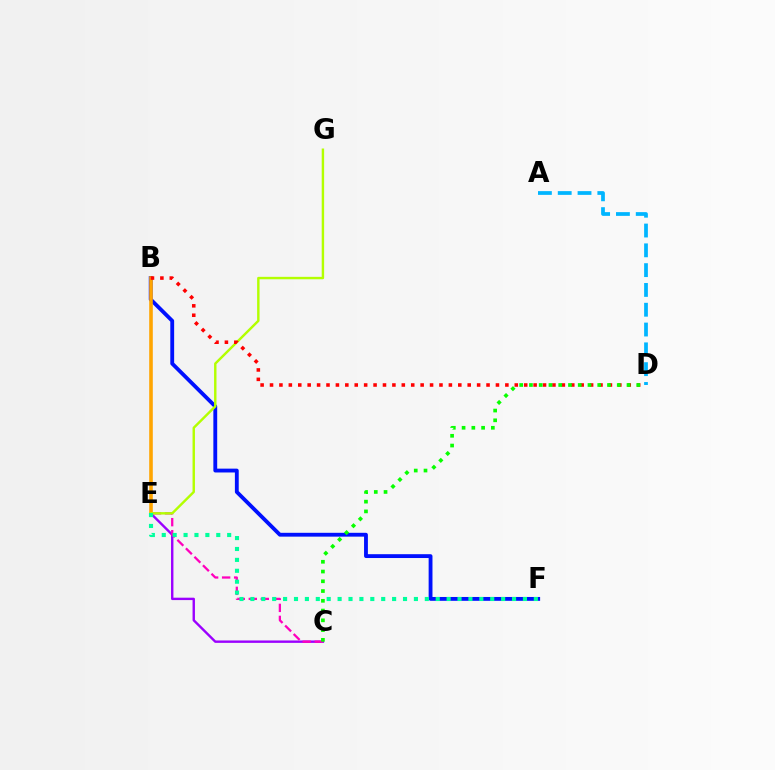{('C', 'E'): [{'color': '#9b00ff', 'line_style': 'solid', 'thickness': 1.73}, {'color': '#ff00bd', 'line_style': 'dashed', 'thickness': 1.63}], ('B', 'F'): [{'color': '#0010ff', 'line_style': 'solid', 'thickness': 2.76}], ('B', 'E'): [{'color': '#ffa500', 'line_style': 'solid', 'thickness': 2.59}], ('A', 'D'): [{'color': '#00b5ff', 'line_style': 'dashed', 'thickness': 2.69}], ('E', 'G'): [{'color': '#b3ff00', 'line_style': 'solid', 'thickness': 1.74}], ('B', 'D'): [{'color': '#ff0000', 'line_style': 'dotted', 'thickness': 2.56}], ('E', 'F'): [{'color': '#00ff9d', 'line_style': 'dotted', 'thickness': 2.96}], ('C', 'D'): [{'color': '#08ff00', 'line_style': 'dotted', 'thickness': 2.65}]}